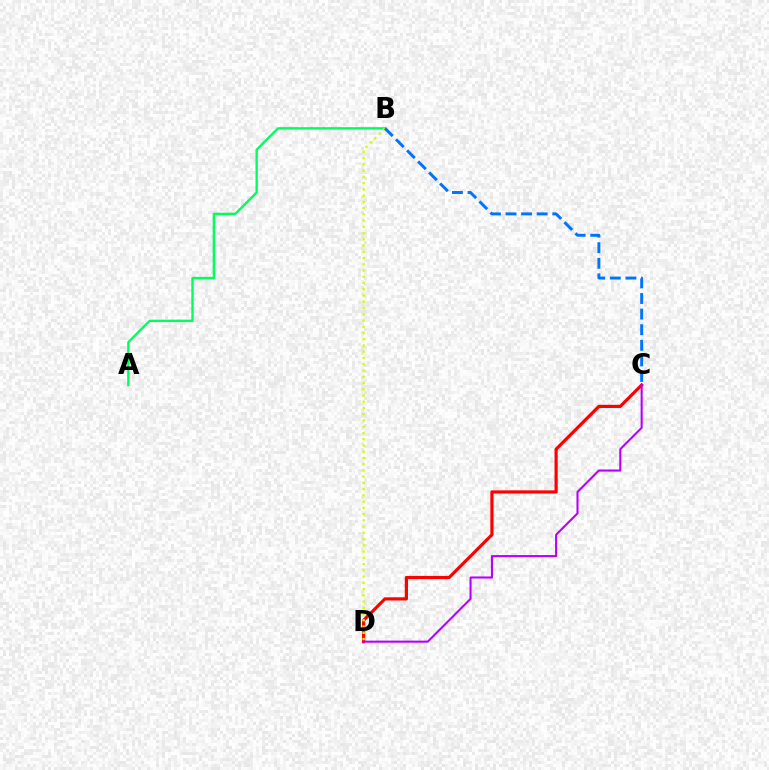{('A', 'B'): [{'color': '#00ff5c', 'line_style': 'solid', 'thickness': 1.7}], ('C', 'D'): [{'color': '#ff0000', 'line_style': 'solid', 'thickness': 2.29}, {'color': '#b900ff', 'line_style': 'solid', 'thickness': 1.5}], ('B', 'D'): [{'color': '#d1ff00', 'line_style': 'dotted', 'thickness': 1.7}], ('B', 'C'): [{'color': '#0074ff', 'line_style': 'dashed', 'thickness': 2.12}]}